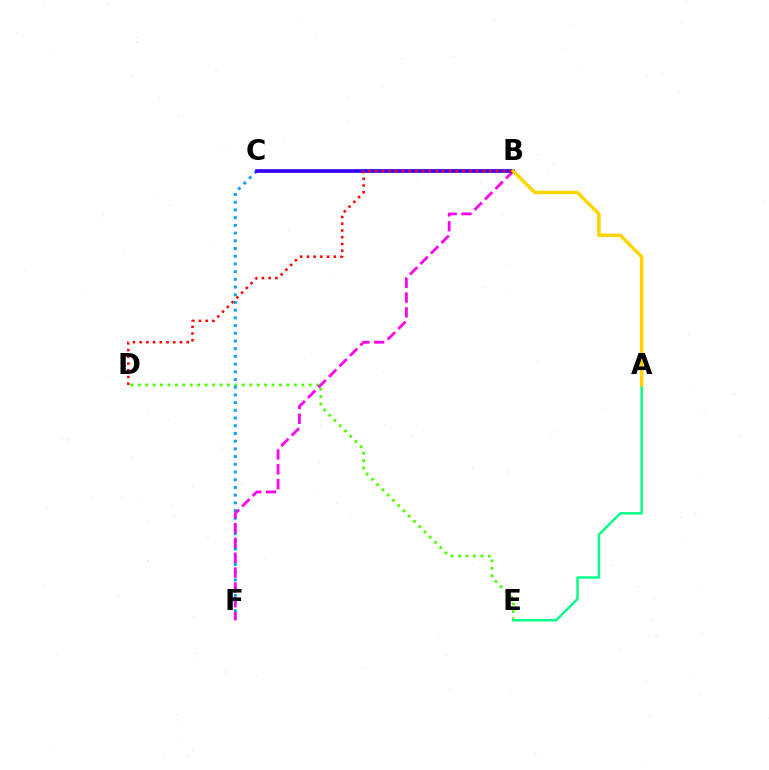{('D', 'E'): [{'color': '#4fff00', 'line_style': 'dotted', 'thickness': 2.02}], ('C', 'F'): [{'color': '#009eff', 'line_style': 'dotted', 'thickness': 2.09}], ('B', 'F'): [{'color': '#ff00ed', 'line_style': 'dashed', 'thickness': 2.02}], ('B', 'C'): [{'color': '#3700ff', 'line_style': 'solid', 'thickness': 2.68}], ('B', 'D'): [{'color': '#ff0000', 'line_style': 'dotted', 'thickness': 1.83}], ('A', 'E'): [{'color': '#00ff86', 'line_style': 'solid', 'thickness': 1.75}], ('A', 'B'): [{'color': '#ffd500', 'line_style': 'solid', 'thickness': 2.53}]}